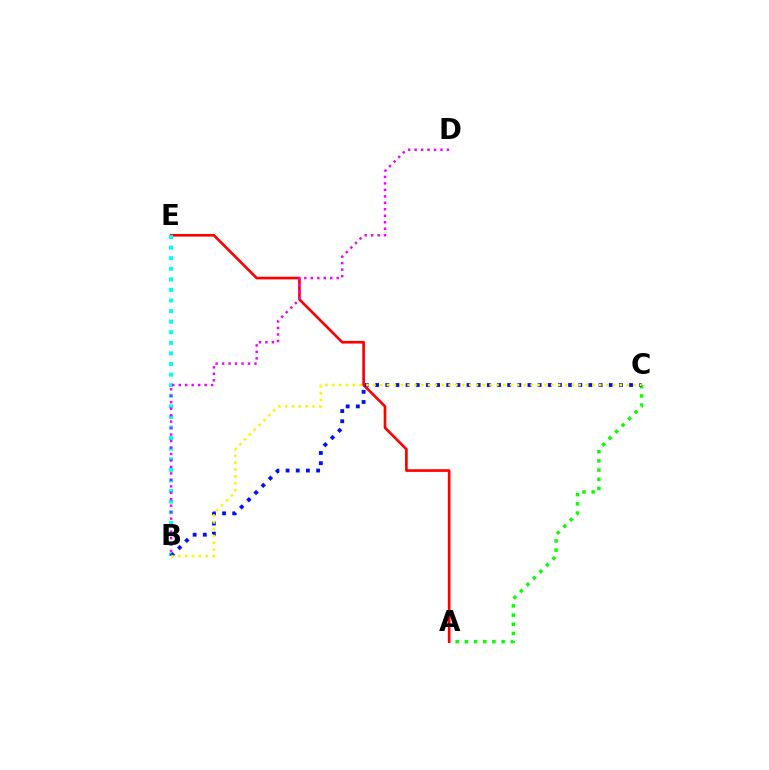{('A', 'C'): [{'color': '#08ff00', 'line_style': 'dotted', 'thickness': 2.5}], ('A', 'E'): [{'color': '#ff0000', 'line_style': 'solid', 'thickness': 1.92}], ('B', 'E'): [{'color': '#00fff6', 'line_style': 'dotted', 'thickness': 2.88}], ('B', 'C'): [{'color': '#0010ff', 'line_style': 'dotted', 'thickness': 2.76}, {'color': '#fcf500', 'line_style': 'dotted', 'thickness': 1.86}], ('B', 'D'): [{'color': '#ee00ff', 'line_style': 'dotted', 'thickness': 1.76}]}